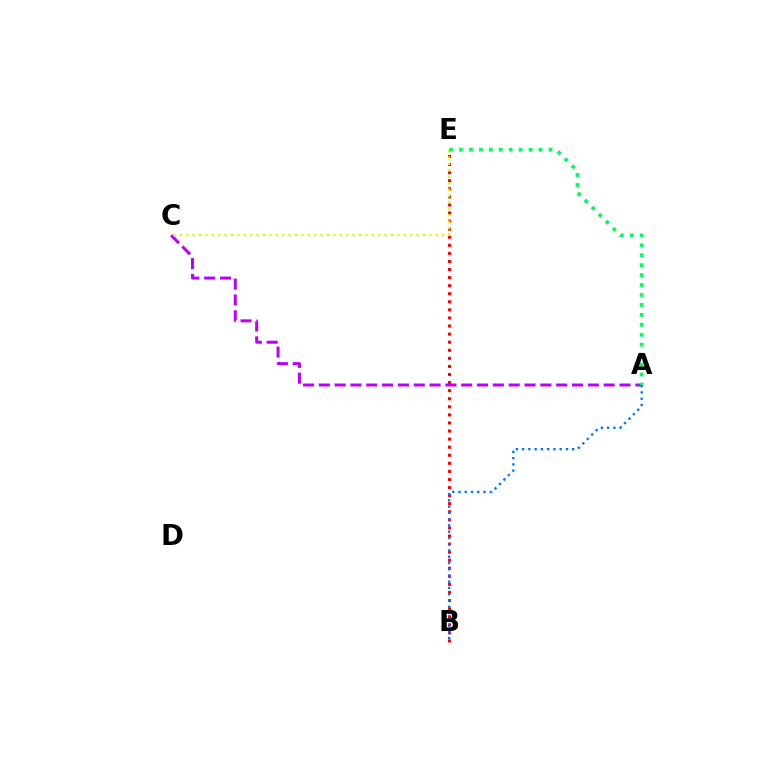{('B', 'E'): [{'color': '#ff0000', 'line_style': 'dotted', 'thickness': 2.19}], ('A', 'C'): [{'color': '#b900ff', 'line_style': 'dashed', 'thickness': 2.15}], ('C', 'E'): [{'color': '#d1ff00', 'line_style': 'dotted', 'thickness': 1.74}], ('A', 'B'): [{'color': '#0074ff', 'line_style': 'dotted', 'thickness': 1.7}], ('A', 'E'): [{'color': '#00ff5c', 'line_style': 'dotted', 'thickness': 2.7}]}